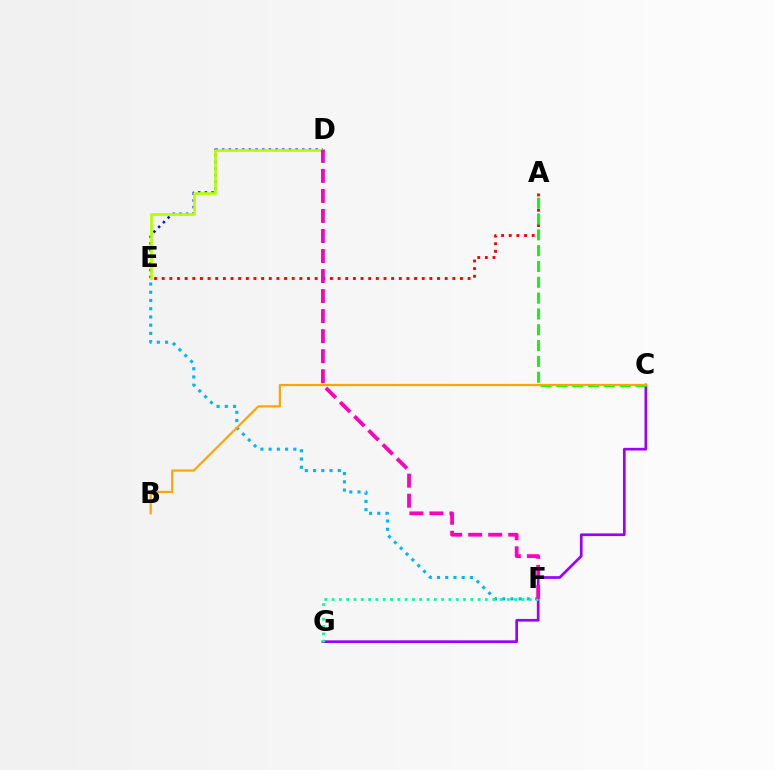{('D', 'E'): [{'color': '#0010ff', 'line_style': 'dotted', 'thickness': 1.81}, {'color': '#b3ff00', 'line_style': 'solid', 'thickness': 1.95}], ('C', 'G'): [{'color': '#9b00ff', 'line_style': 'solid', 'thickness': 1.93}], ('E', 'F'): [{'color': '#00b5ff', 'line_style': 'dotted', 'thickness': 2.24}], ('F', 'G'): [{'color': '#00ff9d', 'line_style': 'dotted', 'thickness': 1.98}], ('A', 'E'): [{'color': '#ff0000', 'line_style': 'dotted', 'thickness': 2.08}], ('A', 'C'): [{'color': '#08ff00', 'line_style': 'dashed', 'thickness': 2.15}], ('B', 'C'): [{'color': '#ffa500', 'line_style': 'solid', 'thickness': 1.59}], ('D', 'F'): [{'color': '#ff00bd', 'line_style': 'dashed', 'thickness': 2.72}]}